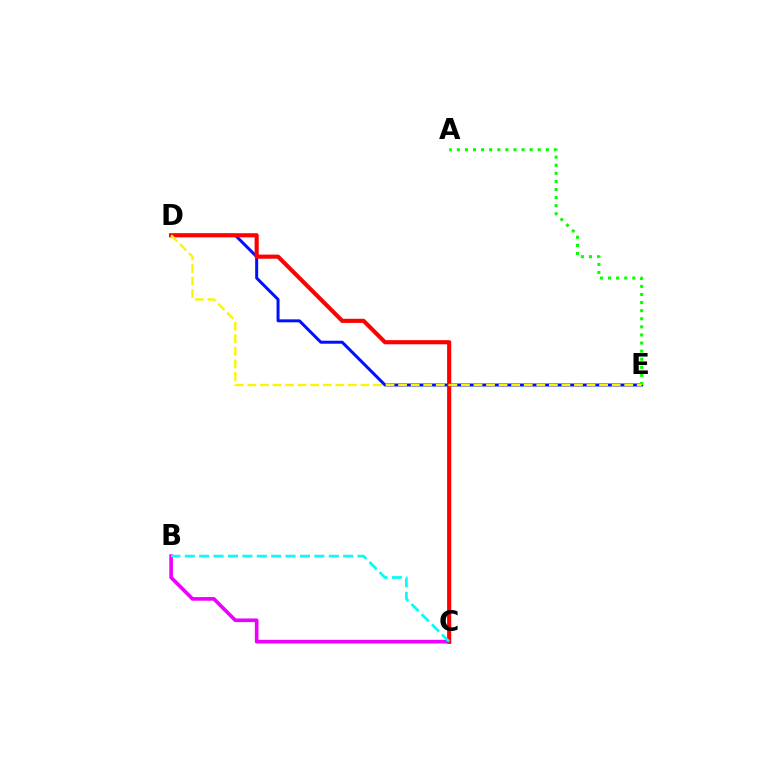{('D', 'E'): [{'color': '#0010ff', 'line_style': 'solid', 'thickness': 2.15}, {'color': '#fcf500', 'line_style': 'dashed', 'thickness': 1.71}], ('B', 'C'): [{'color': '#ee00ff', 'line_style': 'solid', 'thickness': 2.63}, {'color': '#00fff6', 'line_style': 'dashed', 'thickness': 1.96}], ('C', 'D'): [{'color': '#ff0000', 'line_style': 'solid', 'thickness': 2.97}], ('A', 'E'): [{'color': '#08ff00', 'line_style': 'dotted', 'thickness': 2.2}]}